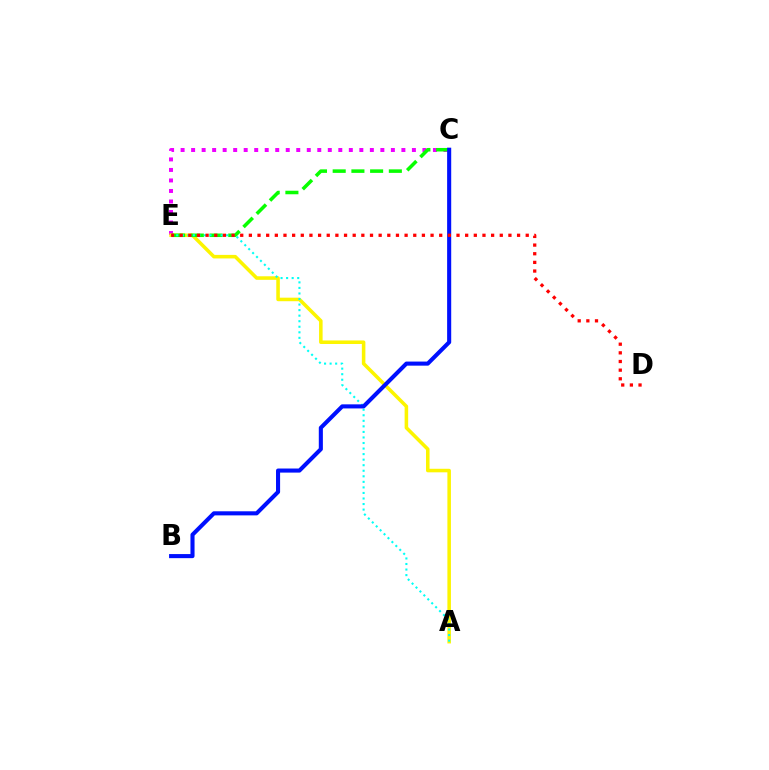{('C', 'E'): [{'color': '#ee00ff', 'line_style': 'dotted', 'thickness': 2.86}, {'color': '#08ff00', 'line_style': 'dashed', 'thickness': 2.54}], ('A', 'E'): [{'color': '#fcf500', 'line_style': 'solid', 'thickness': 2.55}, {'color': '#00fff6', 'line_style': 'dotted', 'thickness': 1.51}], ('B', 'C'): [{'color': '#0010ff', 'line_style': 'solid', 'thickness': 2.94}], ('D', 'E'): [{'color': '#ff0000', 'line_style': 'dotted', 'thickness': 2.35}]}